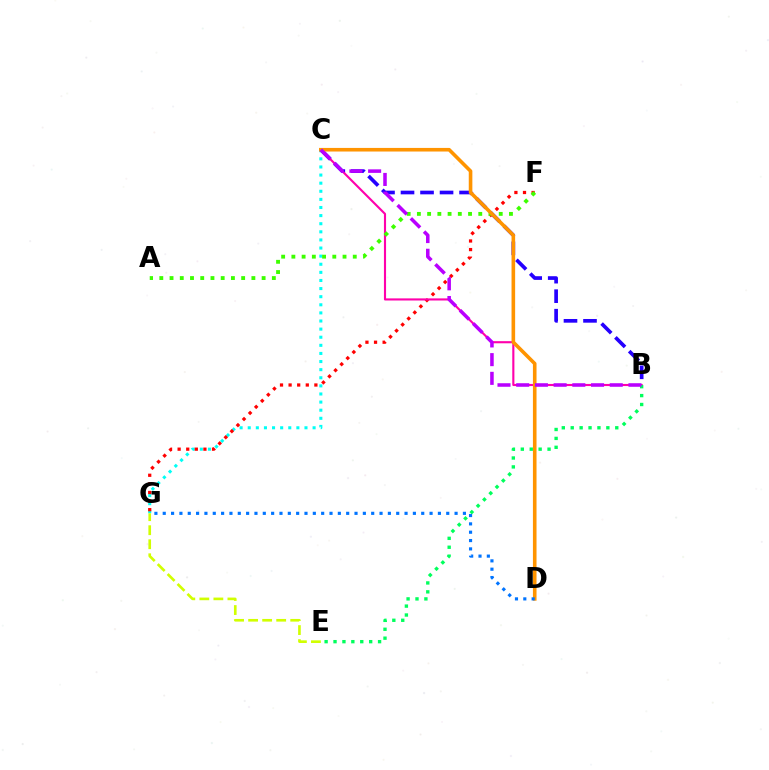{('C', 'G'): [{'color': '#00fff6', 'line_style': 'dotted', 'thickness': 2.2}], ('F', 'G'): [{'color': '#ff0000', 'line_style': 'dotted', 'thickness': 2.34}], ('E', 'G'): [{'color': '#d1ff00', 'line_style': 'dashed', 'thickness': 1.91}], ('B', 'C'): [{'color': '#2500ff', 'line_style': 'dashed', 'thickness': 2.65}, {'color': '#ff00ac', 'line_style': 'solid', 'thickness': 1.53}, {'color': '#b900ff', 'line_style': 'dashed', 'thickness': 2.54}], ('A', 'F'): [{'color': '#3dff00', 'line_style': 'dotted', 'thickness': 2.78}], ('C', 'D'): [{'color': '#ff9400', 'line_style': 'solid', 'thickness': 2.6}], ('B', 'E'): [{'color': '#00ff5c', 'line_style': 'dotted', 'thickness': 2.42}], ('D', 'G'): [{'color': '#0074ff', 'line_style': 'dotted', 'thickness': 2.27}]}